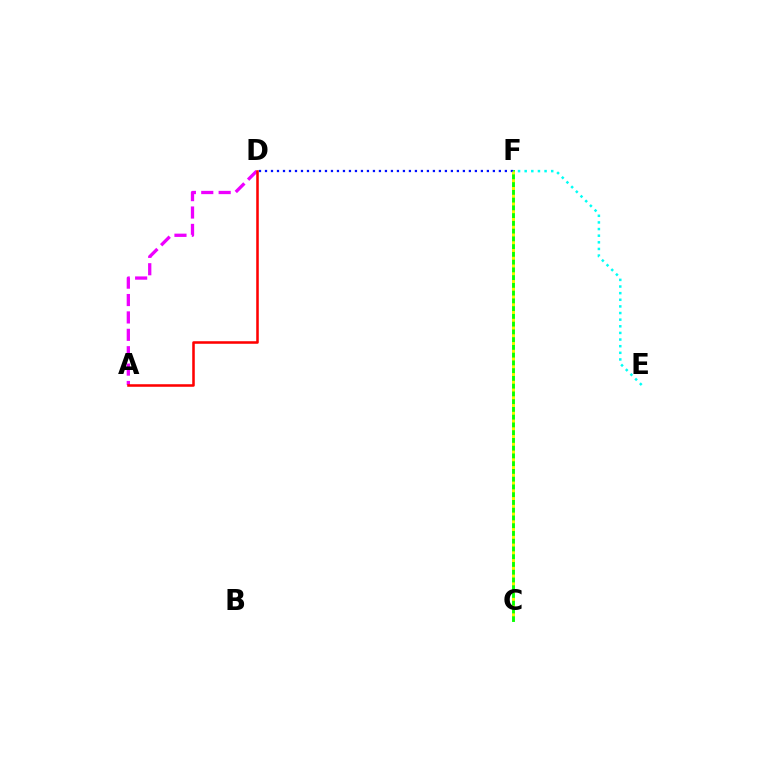{('C', 'F'): [{'color': '#08ff00', 'line_style': 'solid', 'thickness': 2.07}, {'color': '#fcf500', 'line_style': 'dotted', 'thickness': 2.11}], ('D', 'F'): [{'color': '#0010ff', 'line_style': 'dotted', 'thickness': 1.63}], ('A', 'D'): [{'color': '#ee00ff', 'line_style': 'dashed', 'thickness': 2.36}, {'color': '#ff0000', 'line_style': 'solid', 'thickness': 1.84}], ('E', 'F'): [{'color': '#00fff6', 'line_style': 'dotted', 'thickness': 1.8}]}